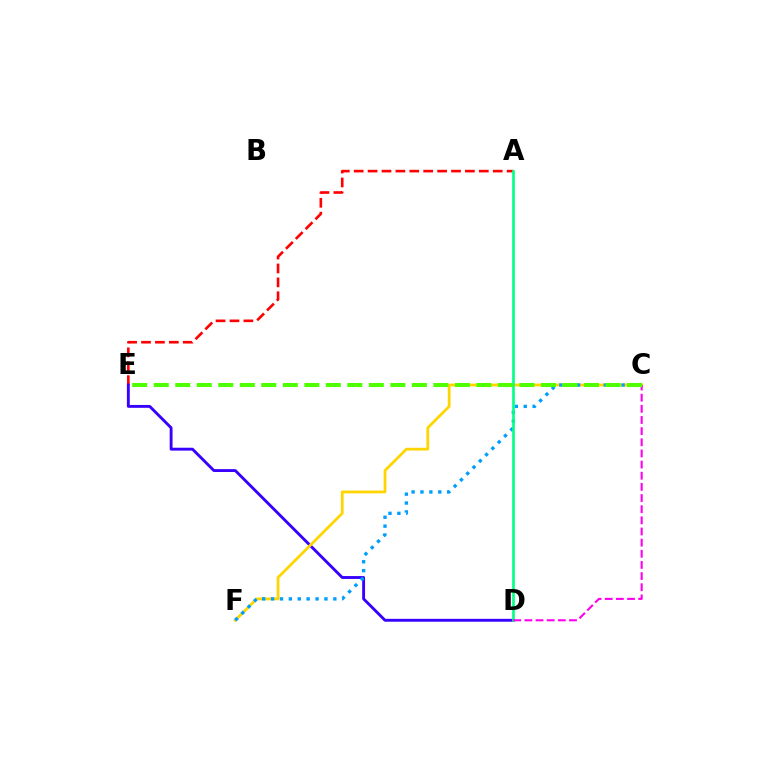{('A', 'E'): [{'color': '#ff0000', 'line_style': 'dashed', 'thickness': 1.89}], ('D', 'E'): [{'color': '#3700ff', 'line_style': 'solid', 'thickness': 2.07}], ('C', 'F'): [{'color': '#ffd500', 'line_style': 'solid', 'thickness': 1.99}, {'color': '#009eff', 'line_style': 'dotted', 'thickness': 2.42}], ('A', 'D'): [{'color': '#00ff86', 'line_style': 'solid', 'thickness': 1.9}], ('C', 'D'): [{'color': '#ff00ed', 'line_style': 'dashed', 'thickness': 1.51}], ('C', 'E'): [{'color': '#4fff00', 'line_style': 'dashed', 'thickness': 2.92}]}